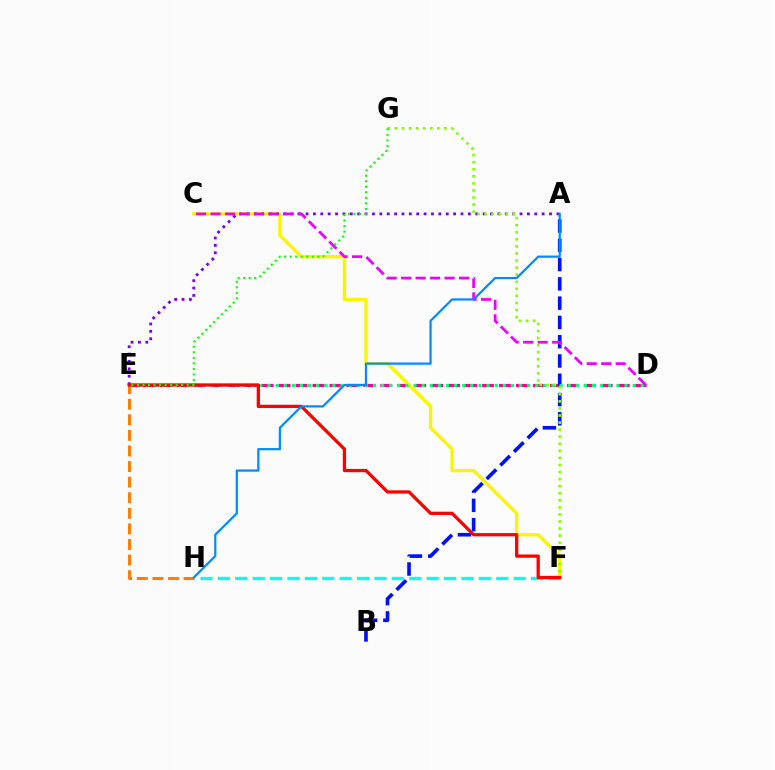{('D', 'E'): [{'color': '#ff0094', 'line_style': 'dashed', 'thickness': 2.3}, {'color': '#00ff74', 'line_style': 'dotted', 'thickness': 2.2}], ('C', 'F'): [{'color': '#fcf500', 'line_style': 'solid', 'thickness': 2.38}], ('E', 'H'): [{'color': '#ff7c00', 'line_style': 'dashed', 'thickness': 2.12}], ('A', 'B'): [{'color': '#0010ff', 'line_style': 'dashed', 'thickness': 2.62}], ('A', 'E'): [{'color': '#7200ff', 'line_style': 'dotted', 'thickness': 2.0}], ('F', 'H'): [{'color': '#00fff6', 'line_style': 'dashed', 'thickness': 2.36}], ('C', 'D'): [{'color': '#ee00ff', 'line_style': 'dashed', 'thickness': 1.97}], ('F', 'G'): [{'color': '#84ff00', 'line_style': 'dotted', 'thickness': 1.92}], ('E', 'F'): [{'color': '#ff0000', 'line_style': 'solid', 'thickness': 2.35}], ('E', 'G'): [{'color': '#08ff00', 'line_style': 'dotted', 'thickness': 1.5}], ('A', 'H'): [{'color': '#008cff', 'line_style': 'solid', 'thickness': 1.6}]}